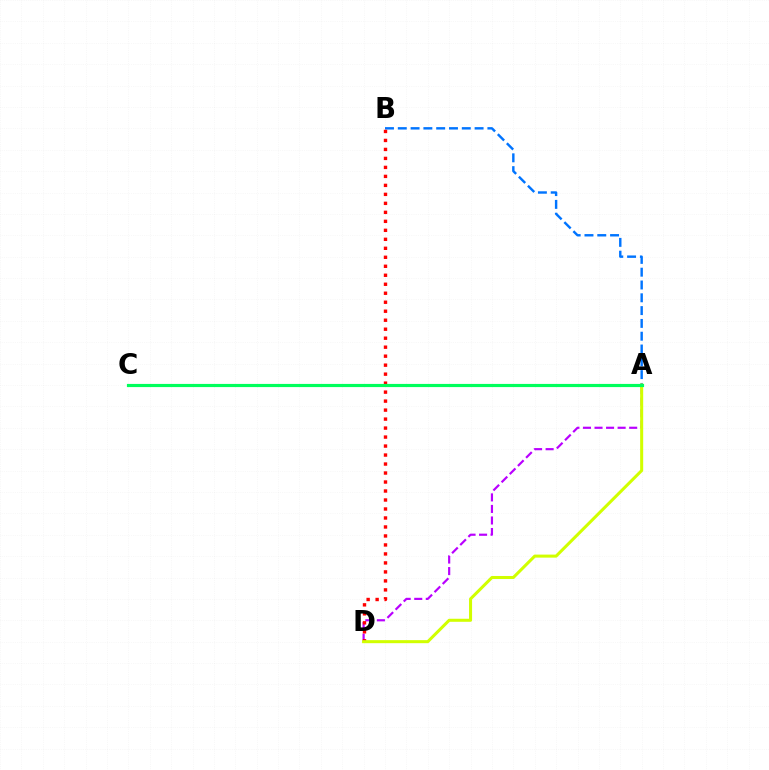{('A', 'D'): [{'color': '#b900ff', 'line_style': 'dashed', 'thickness': 1.57}, {'color': '#d1ff00', 'line_style': 'solid', 'thickness': 2.19}], ('A', 'B'): [{'color': '#0074ff', 'line_style': 'dashed', 'thickness': 1.74}], ('B', 'D'): [{'color': '#ff0000', 'line_style': 'dotted', 'thickness': 2.44}], ('A', 'C'): [{'color': '#00ff5c', 'line_style': 'solid', 'thickness': 2.28}]}